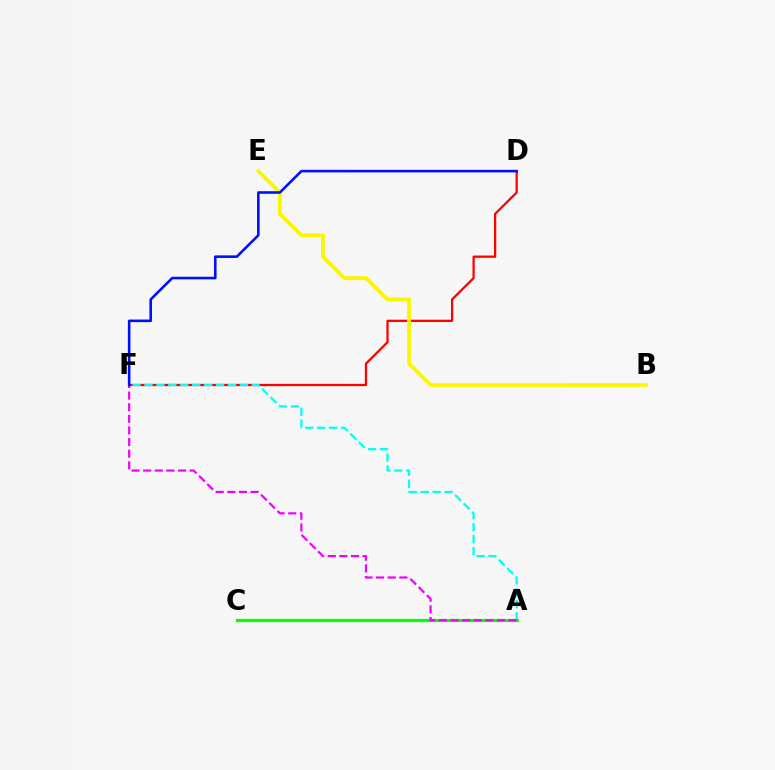{('D', 'F'): [{'color': '#ff0000', 'line_style': 'solid', 'thickness': 1.63}, {'color': '#0010ff', 'line_style': 'solid', 'thickness': 1.86}], ('A', 'C'): [{'color': '#08ff00', 'line_style': 'solid', 'thickness': 2.33}], ('B', 'E'): [{'color': '#fcf500', 'line_style': 'solid', 'thickness': 2.69}], ('A', 'F'): [{'color': '#00fff6', 'line_style': 'dashed', 'thickness': 1.62}, {'color': '#ee00ff', 'line_style': 'dashed', 'thickness': 1.58}]}